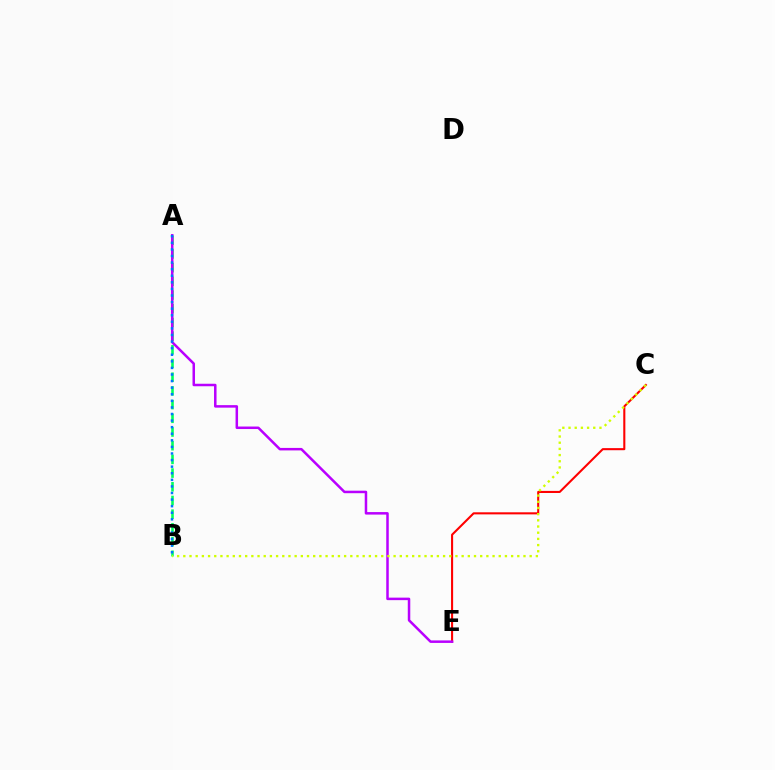{('A', 'B'): [{'color': '#00ff5c', 'line_style': 'dashed', 'thickness': 1.86}, {'color': '#0074ff', 'line_style': 'dotted', 'thickness': 1.79}], ('C', 'E'): [{'color': '#ff0000', 'line_style': 'solid', 'thickness': 1.5}], ('A', 'E'): [{'color': '#b900ff', 'line_style': 'solid', 'thickness': 1.81}], ('B', 'C'): [{'color': '#d1ff00', 'line_style': 'dotted', 'thickness': 1.68}]}